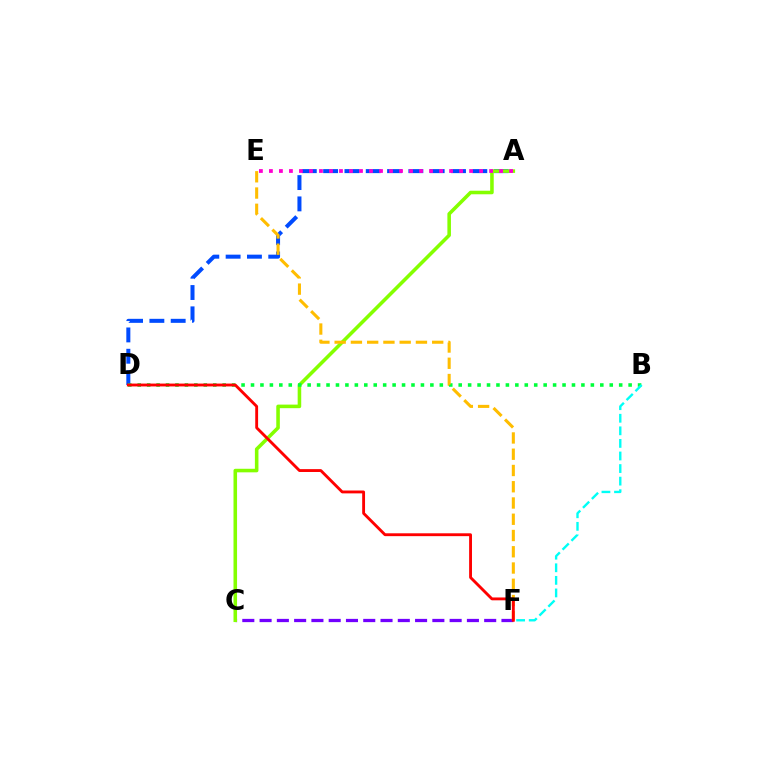{('C', 'F'): [{'color': '#7200ff', 'line_style': 'dashed', 'thickness': 2.35}], ('A', 'D'): [{'color': '#004bff', 'line_style': 'dashed', 'thickness': 2.9}], ('A', 'C'): [{'color': '#84ff00', 'line_style': 'solid', 'thickness': 2.57}], ('B', 'D'): [{'color': '#00ff39', 'line_style': 'dotted', 'thickness': 2.56}], ('E', 'F'): [{'color': '#ffbd00', 'line_style': 'dashed', 'thickness': 2.21}], ('A', 'E'): [{'color': '#ff00cf', 'line_style': 'dotted', 'thickness': 2.72}], ('B', 'F'): [{'color': '#00fff6', 'line_style': 'dashed', 'thickness': 1.71}], ('D', 'F'): [{'color': '#ff0000', 'line_style': 'solid', 'thickness': 2.06}]}